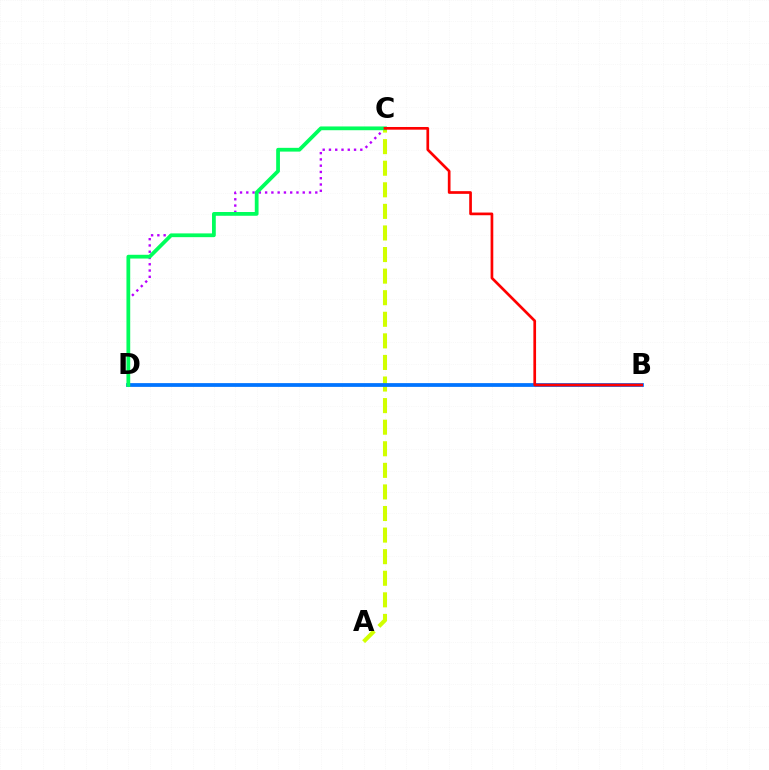{('C', 'D'): [{'color': '#b900ff', 'line_style': 'dotted', 'thickness': 1.7}, {'color': '#00ff5c', 'line_style': 'solid', 'thickness': 2.71}], ('A', 'C'): [{'color': '#d1ff00', 'line_style': 'dashed', 'thickness': 2.93}], ('B', 'D'): [{'color': '#0074ff', 'line_style': 'solid', 'thickness': 2.7}], ('B', 'C'): [{'color': '#ff0000', 'line_style': 'solid', 'thickness': 1.94}]}